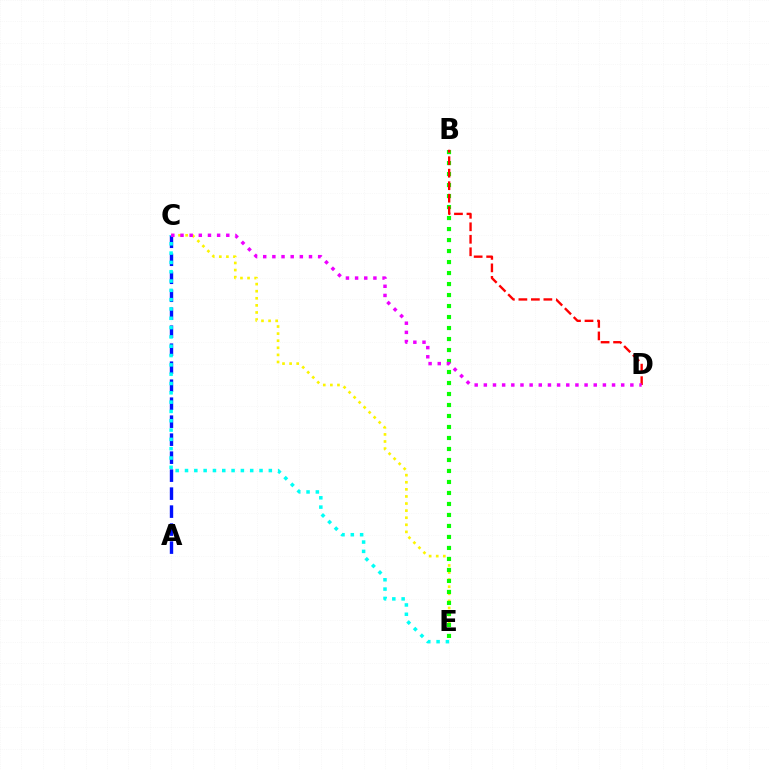{('C', 'E'): [{'color': '#fcf500', 'line_style': 'dotted', 'thickness': 1.93}, {'color': '#00fff6', 'line_style': 'dotted', 'thickness': 2.53}], ('A', 'C'): [{'color': '#0010ff', 'line_style': 'dashed', 'thickness': 2.44}], ('B', 'E'): [{'color': '#08ff00', 'line_style': 'dotted', 'thickness': 2.99}], ('B', 'D'): [{'color': '#ff0000', 'line_style': 'dashed', 'thickness': 1.7}], ('C', 'D'): [{'color': '#ee00ff', 'line_style': 'dotted', 'thickness': 2.49}]}